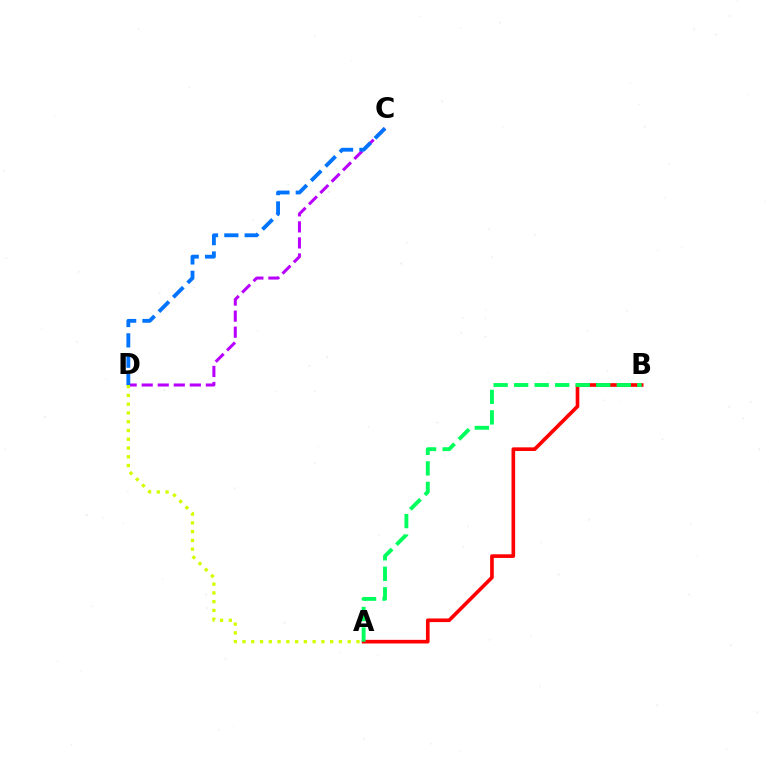{('C', 'D'): [{'color': '#b900ff', 'line_style': 'dashed', 'thickness': 2.18}, {'color': '#0074ff', 'line_style': 'dashed', 'thickness': 2.76}], ('A', 'B'): [{'color': '#ff0000', 'line_style': 'solid', 'thickness': 2.62}, {'color': '#00ff5c', 'line_style': 'dashed', 'thickness': 2.79}], ('A', 'D'): [{'color': '#d1ff00', 'line_style': 'dotted', 'thickness': 2.38}]}